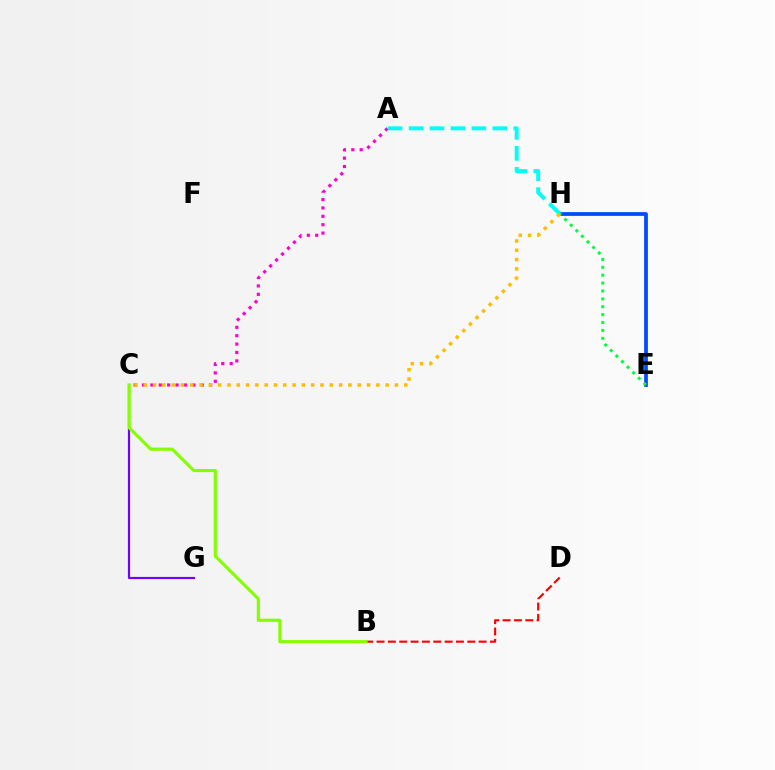{('E', 'H'): [{'color': '#004bff', 'line_style': 'solid', 'thickness': 2.69}, {'color': '#00ff39', 'line_style': 'dotted', 'thickness': 2.14}], ('B', 'D'): [{'color': '#ff0000', 'line_style': 'dashed', 'thickness': 1.54}], ('C', 'G'): [{'color': '#7200ff', 'line_style': 'solid', 'thickness': 1.56}], ('A', 'C'): [{'color': '#ff00cf', 'line_style': 'dotted', 'thickness': 2.28}], ('A', 'H'): [{'color': '#00fff6', 'line_style': 'dashed', 'thickness': 2.84}], ('C', 'H'): [{'color': '#ffbd00', 'line_style': 'dotted', 'thickness': 2.53}], ('B', 'C'): [{'color': '#84ff00', 'line_style': 'solid', 'thickness': 2.27}]}